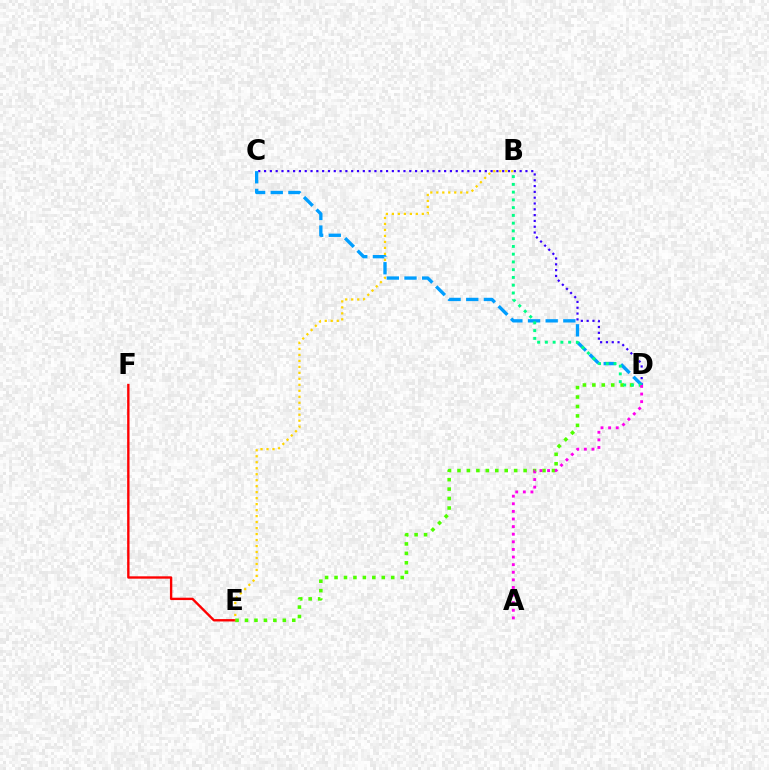{('E', 'F'): [{'color': '#ff0000', 'line_style': 'solid', 'thickness': 1.71}], ('D', 'E'): [{'color': '#4fff00', 'line_style': 'dotted', 'thickness': 2.57}], ('B', 'E'): [{'color': '#ffd500', 'line_style': 'dotted', 'thickness': 1.63}], ('C', 'D'): [{'color': '#3700ff', 'line_style': 'dotted', 'thickness': 1.58}, {'color': '#009eff', 'line_style': 'dashed', 'thickness': 2.4}], ('B', 'D'): [{'color': '#00ff86', 'line_style': 'dotted', 'thickness': 2.11}], ('A', 'D'): [{'color': '#ff00ed', 'line_style': 'dotted', 'thickness': 2.07}]}